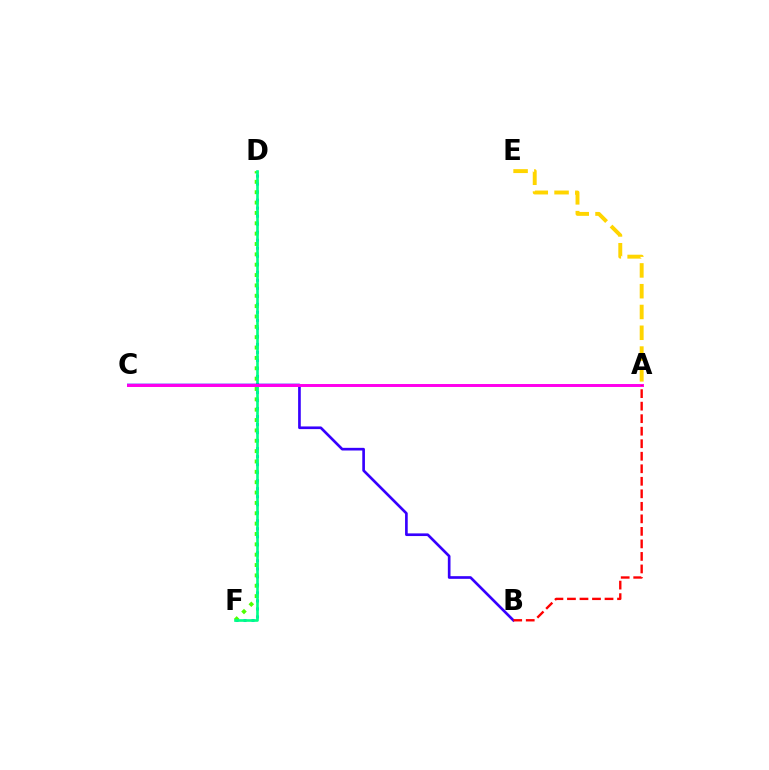{('D', 'F'): [{'color': '#009eff', 'line_style': 'dotted', 'thickness': 2.18}, {'color': '#4fff00', 'line_style': 'dotted', 'thickness': 2.81}, {'color': '#00ff86', 'line_style': 'solid', 'thickness': 1.9}], ('B', 'C'): [{'color': '#3700ff', 'line_style': 'solid', 'thickness': 1.92}], ('A', 'E'): [{'color': '#ffd500', 'line_style': 'dashed', 'thickness': 2.82}], ('A', 'C'): [{'color': '#ff00ed', 'line_style': 'solid', 'thickness': 2.13}], ('A', 'B'): [{'color': '#ff0000', 'line_style': 'dashed', 'thickness': 1.7}]}